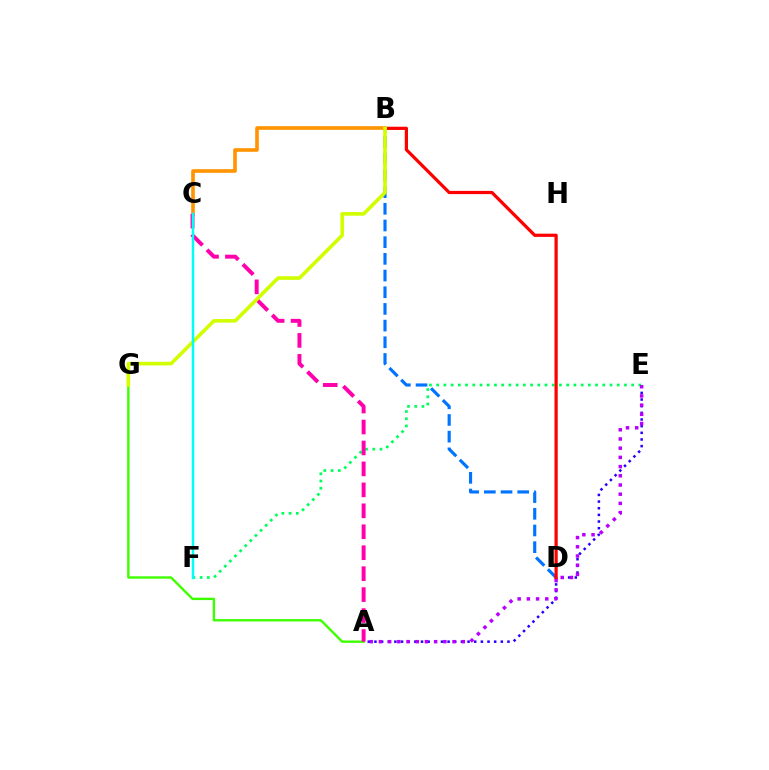{('B', 'D'): [{'color': '#0074ff', 'line_style': 'dashed', 'thickness': 2.27}, {'color': '#ff0000', 'line_style': 'solid', 'thickness': 2.32}], ('E', 'F'): [{'color': '#00ff5c', 'line_style': 'dotted', 'thickness': 1.96}], ('A', 'E'): [{'color': '#2500ff', 'line_style': 'dotted', 'thickness': 1.81}, {'color': '#b900ff', 'line_style': 'dotted', 'thickness': 2.5}], ('A', 'G'): [{'color': '#3dff00', 'line_style': 'solid', 'thickness': 1.71}], ('B', 'C'): [{'color': '#ff9400', 'line_style': 'solid', 'thickness': 2.6}], ('A', 'C'): [{'color': '#ff00ac', 'line_style': 'dashed', 'thickness': 2.85}], ('B', 'G'): [{'color': '#d1ff00', 'line_style': 'solid', 'thickness': 2.61}], ('C', 'F'): [{'color': '#00fff6', 'line_style': 'solid', 'thickness': 1.79}]}